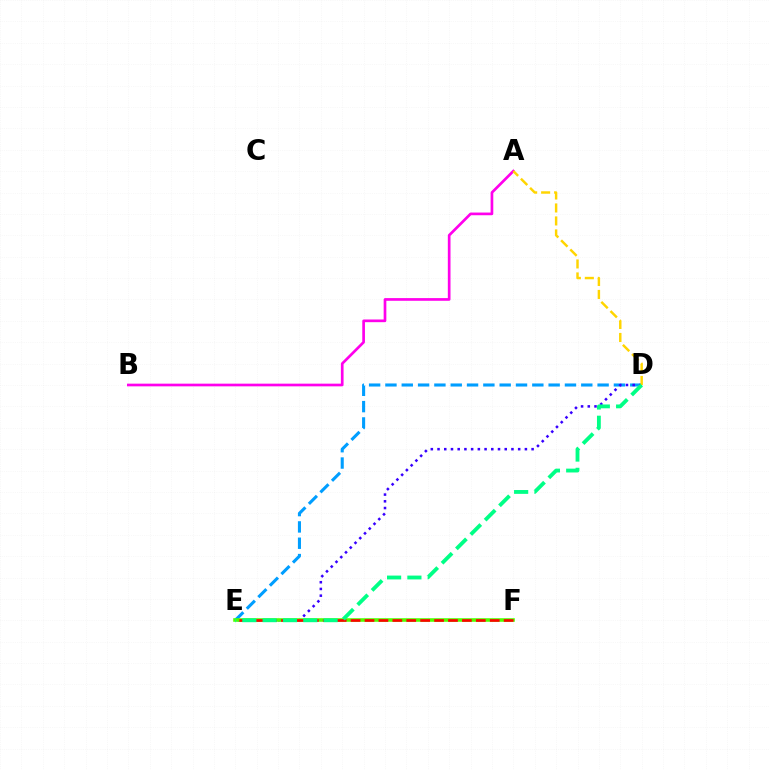{('A', 'B'): [{'color': '#ff00ed', 'line_style': 'solid', 'thickness': 1.93}], ('D', 'E'): [{'color': '#009eff', 'line_style': 'dashed', 'thickness': 2.22}, {'color': '#3700ff', 'line_style': 'dotted', 'thickness': 1.83}, {'color': '#00ff86', 'line_style': 'dashed', 'thickness': 2.76}], ('E', 'F'): [{'color': '#4fff00', 'line_style': 'solid', 'thickness': 2.58}, {'color': '#ff0000', 'line_style': 'dashed', 'thickness': 1.89}], ('A', 'D'): [{'color': '#ffd500', 'line_style': 'dashed', 'thickness': 1.76}]}